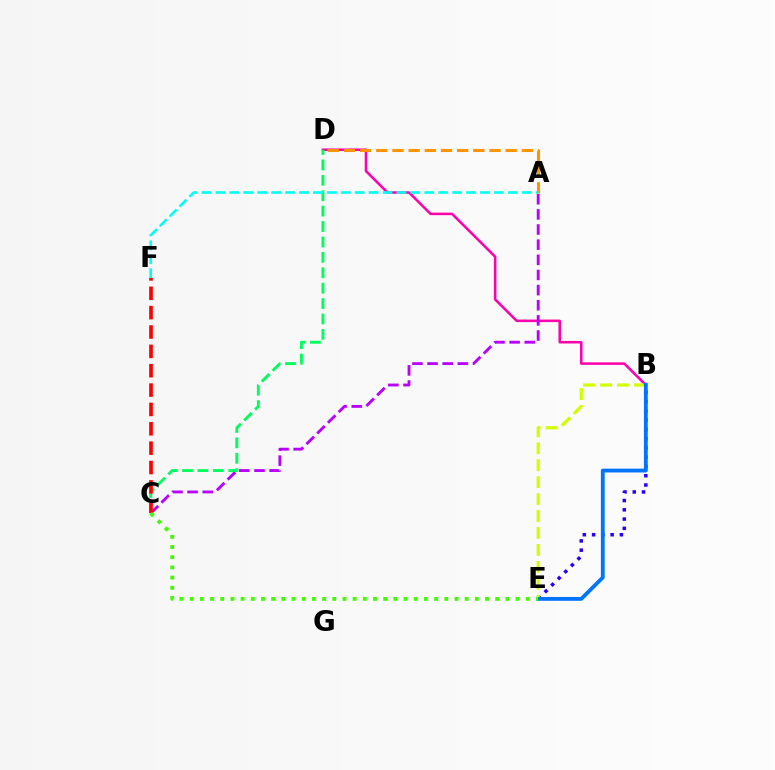{('B', 'E'): [{'color': '#2500ff', 'line_style': 'dotted', 'thickness': 2.52}, {'color': '#d1ff00', 'line_style': 'dashed', 'thickness': 2.3}, {'color': '#0074ff', 'line_style': 'solid', 'thickness': 2.75}], ('B', 'D'): [{'color': '#ff00ac', 'line_style': 'solid', 'thickness': 1.82}], ('A', 'C'): [{'color': '#b900ff', 'line_style': 'dashed', 'thickness': 2.06}], ('C', 'D'): [{'color': '#00ff5c', 'line_style': 'dashed', 'thickness': 2.09}], ('A', 'D'): [{'color': '#ff9400', 'line_style': 'dashed', 'thickness': 2.2}], ('C', 'F'): [{'color': '#ff0000', 'line_style': 'dashed', 'thickness': 2.63}], ('A', 'F'): [{'color': '#00fff6', 'line_style': 'dashed', 'thickness': 1.89}], ('C', 'E'): [{'color': '#3dff00', 'line_style': 'dotted', 'thickness': 2.77}]}